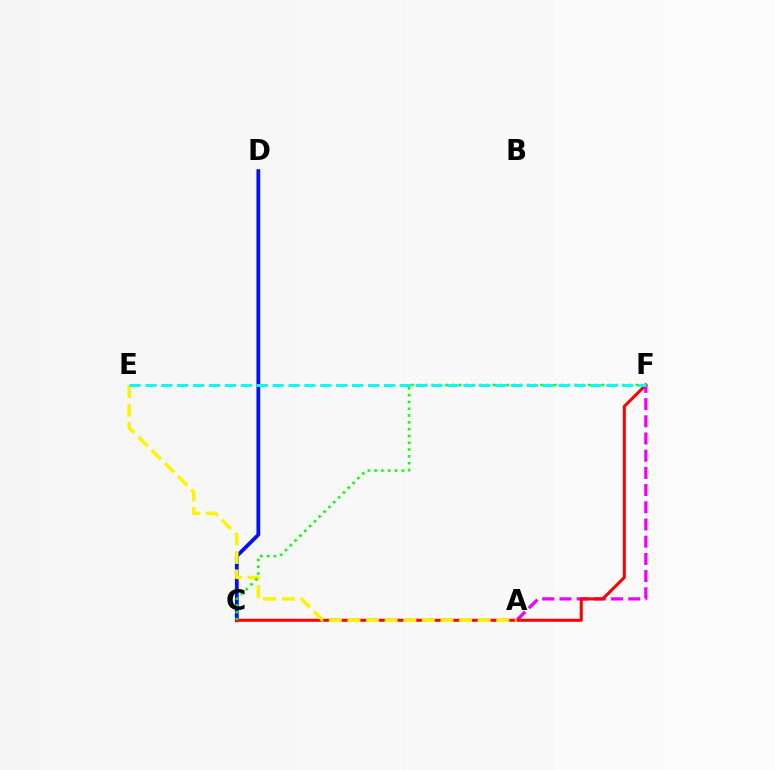{('A', 'F'): [{'color': '#ee00ff', 'line_style': 'dashed', 'thickness': 2.34}], ('C', 'D'): [{'color': '#0010ff', 'line_style': 'solid', 'thickness': 2.71}], ('C', 'F'): [{'color': '#ff0000', 'line_style': 'solid', 'thickness': 2.19}, {'color': '#08ff00', 'line_style': 'dotted', 'thickness': 1.85}], ('A', 'E'): [{'color': '#fcf500', 'line_style': 'dashed', 'thickness': 2.53}], ('E', 'F'): [{'color': '#00fff6', 'line_style': 'dashed', 'thickness': 2.16}]}